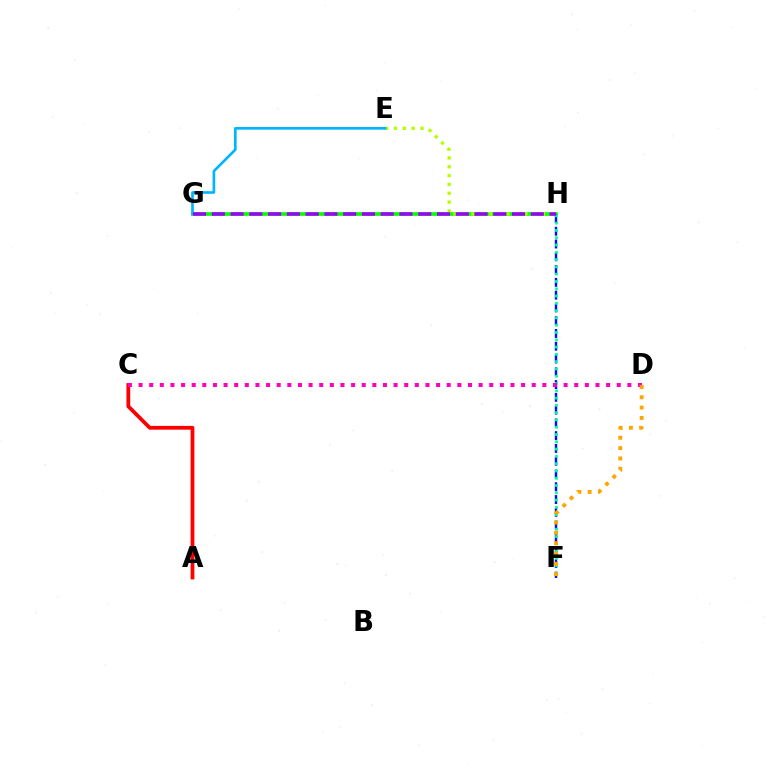{('G', 'H'): [{'color': '#08ff00', 'line_style': 'solid', 'thickness': 2.66}, {'color': '#9b00ff', 'line_style': 'dashed', 'thickness': 2.55}], ('F', 'H'): [{'color': '#0010ff', 'line_style': 'dashed', 'thickness': 1.74}, {'color': '#00ff9d', 'line_style': 'dotted', 'thickness': 1.98}], ('A', 'C'): [{'color': '#ff0000', 'line_style': 'solid', 'thickness': 2.72}], ('C', 'D'): [{'color': '#ff00bd', 'line_style': 'dotted', 'thickness': 2.89}], ('E', 'H'): [{'color': '#b3ff00', 'line_style': 'dotted', 'thickness': 2.4}], ('E', 'G'): [{'color': '#00b5ff', 'line_style': 'solid', 'thickness': 1.91}], ('D', 'F'): [{'color': '#ffa500', 'line_style': 'dotted', 'thickness': 2.8}]}